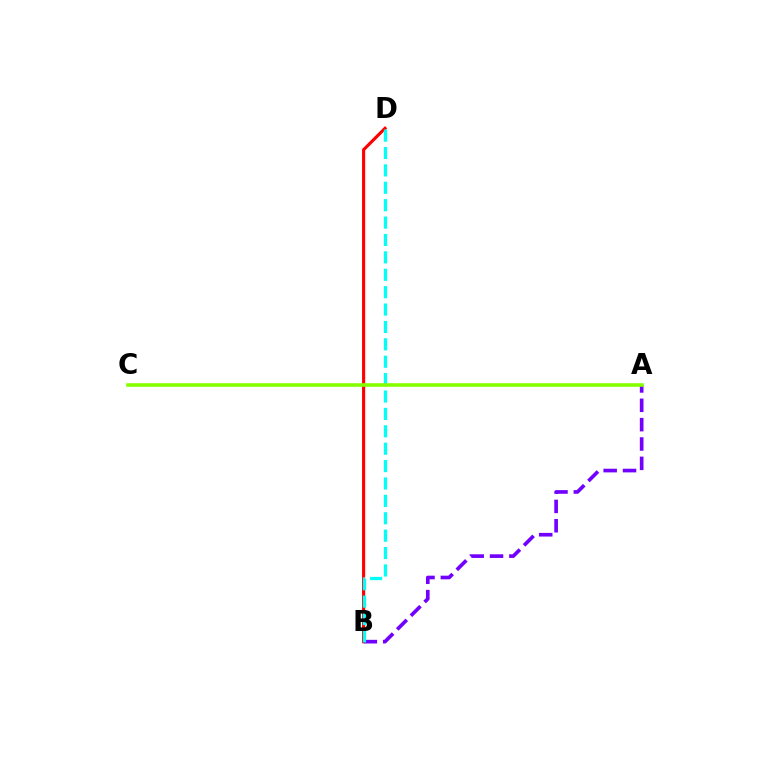{('B', 'D'): [{'color': '#ff0000', 'line_style': 'solid', 'thickness': 2.25}, {'color': '#00fff6', 'line_style': 'dashed', 'thickness': 2.36}], ('A', 'B'): [{'color': '#7200ff', 'line_style': 'dashed', 'thickness': 2.63}], ('A', 'C'): [{'color': '#84ff00', 'line_style': 'solid', 'thickness': 2.58}]}